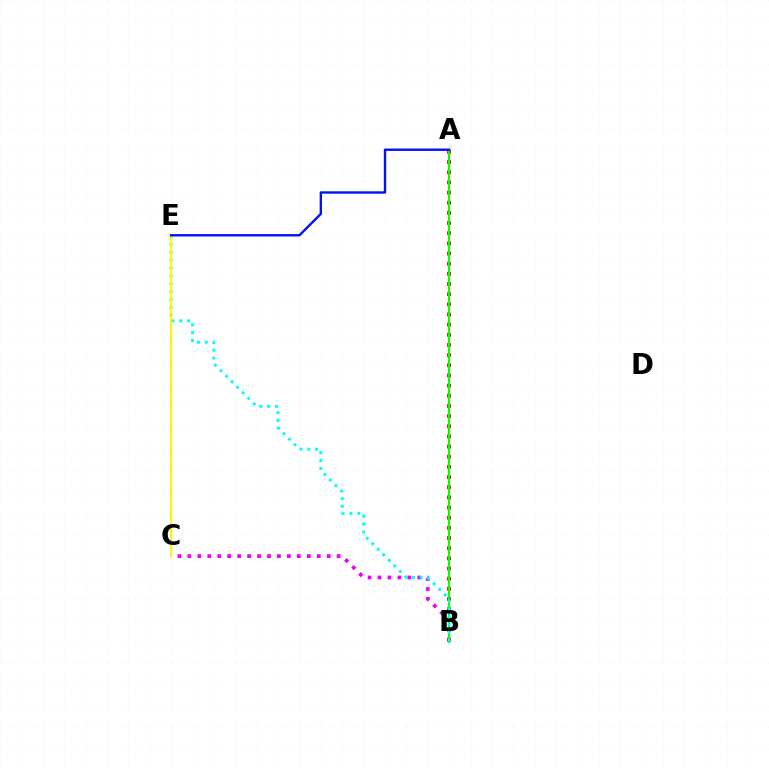{('B', 'C'): [{'color': '#ee00ff', 'line_style': 'dotted', 'thickness': 2.7}], ('A', 'B'): [{'color': '#ff0000', 'line_style': 'dotted', 'thickness': 2.76}, {'color': '#08ff00', 'line_style': 'solid', 'thickness': 1.5}], ('B', 'E'): [{'color': '#00fff6', 'line_style': 'dotted', 'thickness': 2.12}], ('C', 'E'): [{'color': '#fcf500', 'line_style': 'solid', 'thickness': 1.51}], ('A', 'E'): [{'color': '#0010ff', 'line_style': 'solid', 'thickness': 1.71}]}